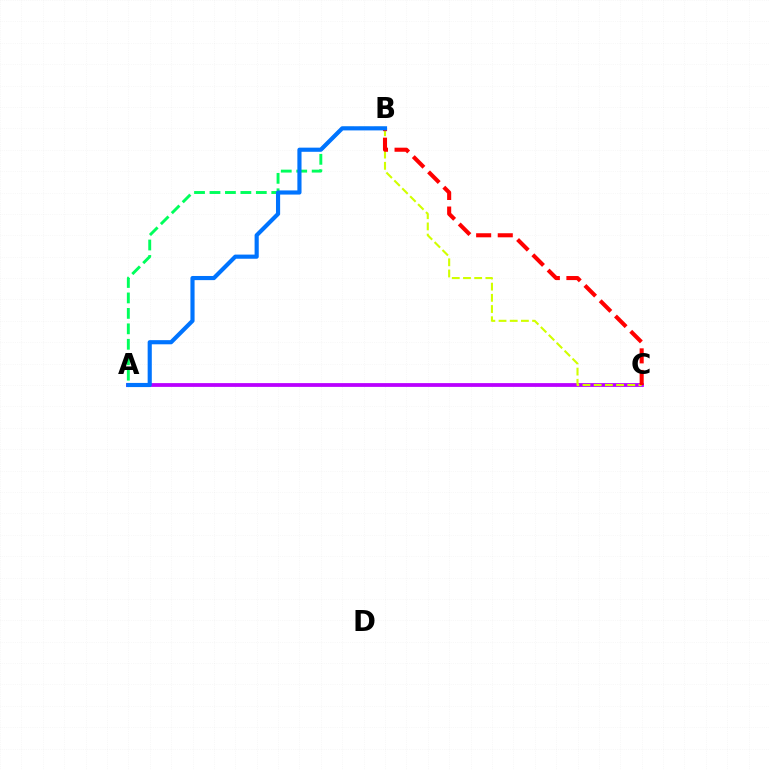{('A', 'B'): [{'color': '#00ff5c', 'line_style': 'dashed', 'thickness': 2.1}, {'color': '#0074ff', 'line_style': 'solid', 'thickness': 2.99}], ('A', 'C'): [{'color': '#b900ff', 'line_style': 'solid', 'thickness': 2.72}], ('B', 'C'): [{'color': '#d1ff00', 'line_style': 'dashed', 'thickness': 1.52}, {'color': '#ff0000', 'line_style': 'dashed', 'thickness': 2.93}]}